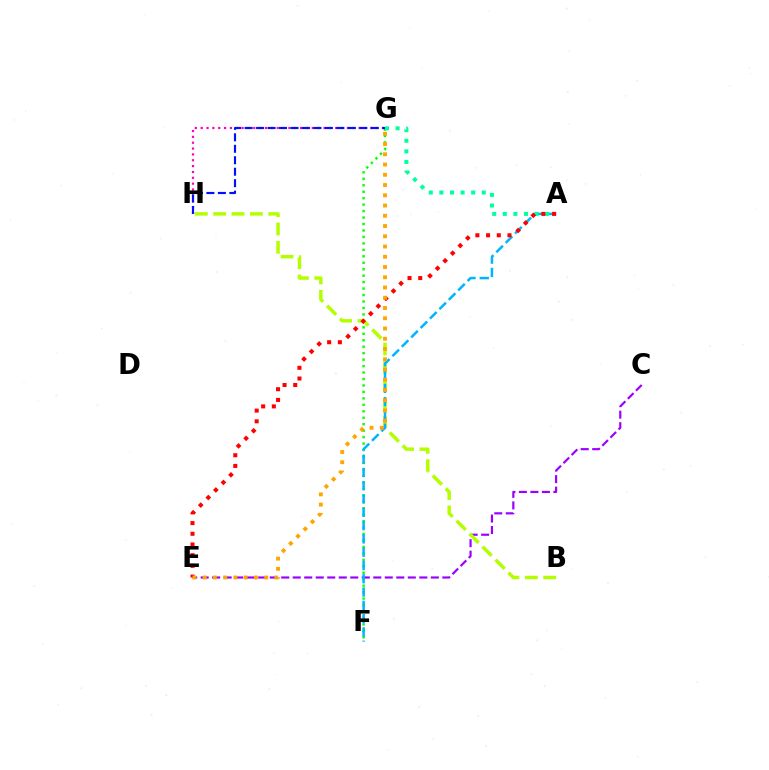{('C', 'E'): [{'color': '#9b00ff', 'line_style': 'dashed', 'thickness': 1.56}], ('B', 'H'): [{'color': '#b3ff00', 'line_style': 'dashed', 'thickness': 2.49}], ('F', 'G'): [{'color': '#08ff00', 'line_style': 'dotted', 'thickness': 1.75}], ('G', 'H'): [{'color': '#ff00bd', 'line_style': 'dotted', 'thickness': 1.59}, {'color': '#0010ff', 'line_style': 'dashed', 'thickness': 1.56}], ('A', 'F'): [{'color': '#00b5ff', 'line_style': 'dashed', 'thickness': 1.81}], ('A', 'G'): [{'color': '#00ff9d', 'line_style': 'dotted', 'thickness': 2.88}], ('A', 'E'): [{'color': '#ff0000', 'line_style': 'dotted', 'thickness': 2.91}], ('E', 'G'): [{'color': '#ffa500', 'line_style': 'dotted', 'thickness': 2.78}]}